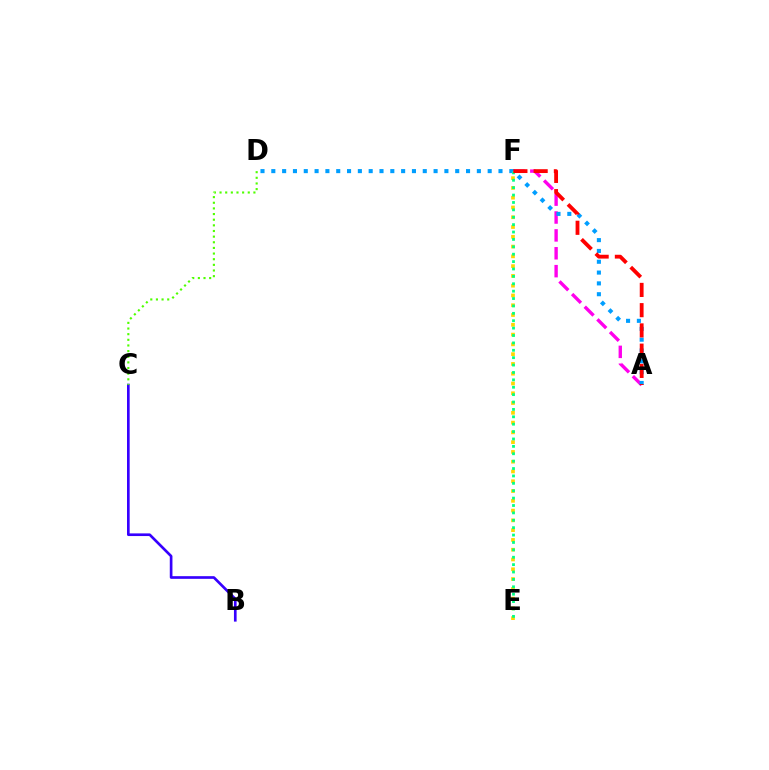{('A', 'F'): [{'color': '#ff00ed', 'line_style': 'dashed', 'thickness': 2.43}, {'color': '#ff0000', 'line_style': 'dashed', 'thickness': 2.75}], ('B', 'C'): [{'color': '#3700ff', 'line_style': 'solid', 'thickness': 1.92}], ('E', 'F'): [{'color': '#ffd500', 'line_style': 'dotted', 'thickness': 2.66}, {'color': '#00ff86', 'line_style': 'dotted', 'thickness': 2.01}], ('A', 'D'): [{'color': '#009eff', 'line_style': 'dotted', 'thickness': 2.94}], ('C', 'D'): [{'color': '#4fff00', 'line_style': 'dotted', 'thickness': 1.53}]}